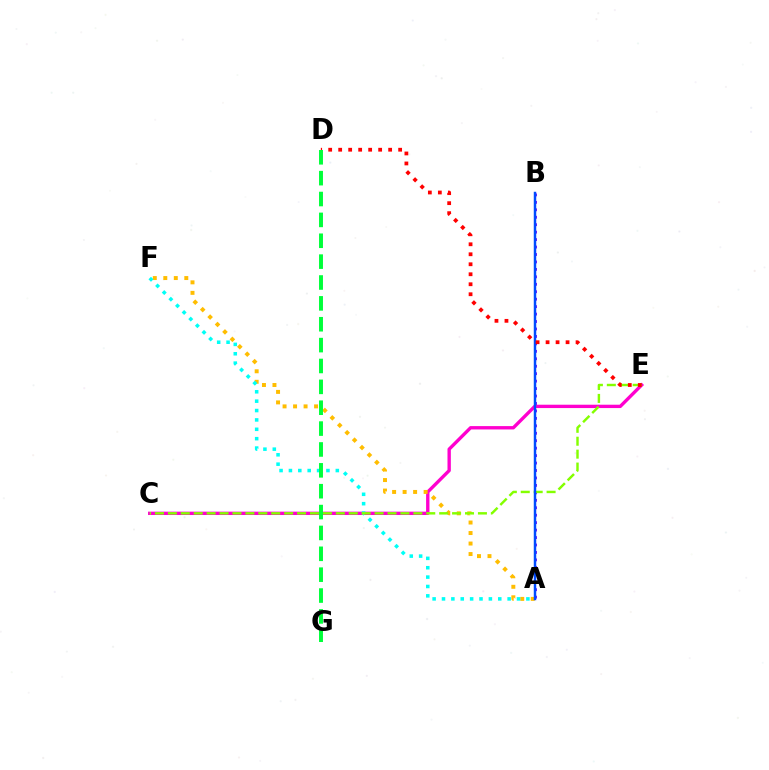{('C', 'E'): [{'color': '#ff00cf', 'line_style': 'solid', 'thickness': 2.42}, {'color': '#84ff00', 'line_style': 'dashed', 'thickness': 1.76}], ('A', 'F'): [{'color': '#ffbd00', 'line_style': 'dotted', 'thickness': 2.85}, {'color': '#00fff6', 'line_style': 'dotted', 'thickness': 2.55}], ('A', 'B'): [{'color': '#7200ff', 'line_style': 'dotted', 'thickness': 2.02}, {'color': '#004bff', 'line_style': 'solid', 'thickness': 1.77}], ('D', 'E'): [{'color': '#ff0000', 'line_style': 'dotted', 'thickness': 2.72}], ('D', 'G'): [{'color': '#00ff39', 'line_style': 'dashed', 'thickness': 2.84}]}